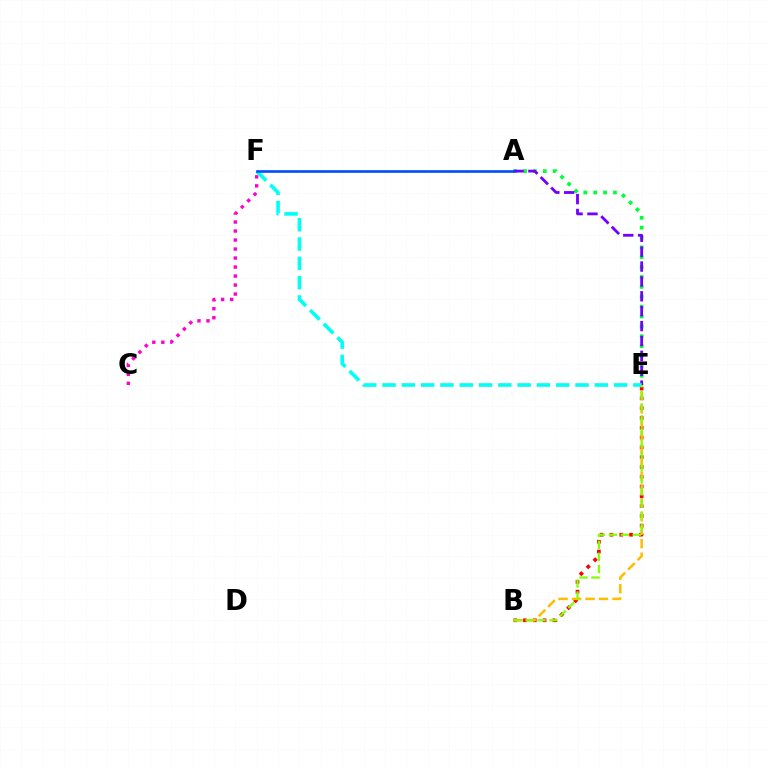{('C', 'F'): [{'color': '#ff00cf', 'line_style': 'dotted', 'thickness': 2.45}], ('B', 'E'): [{'color': '#ff0000', 'line_style': 'dotted', 'thickness': 2.66}, {'color': '#ffbd00', 'line_style': 'dashed', 'thickness': 1.83}, {'color': '#84ff00', 'line_style': 'dashed', 'thickness': 1.63}], ('A', 'E'): [{'color': '#00ff39', 'line_style': 'dotted', 'thickness': 2.68}, {'color': '#7200ff', 'line_style': 'dashed', 'thickness': 2.02}], ('E', 'F'): [{'color': '#00fff6', 'line_style': 'dashed', 'thickness': 2.62}], ('A', 'F'): [{'color': '#004bff', 'line_style': 'solid', 'thickness': 1.89}]}